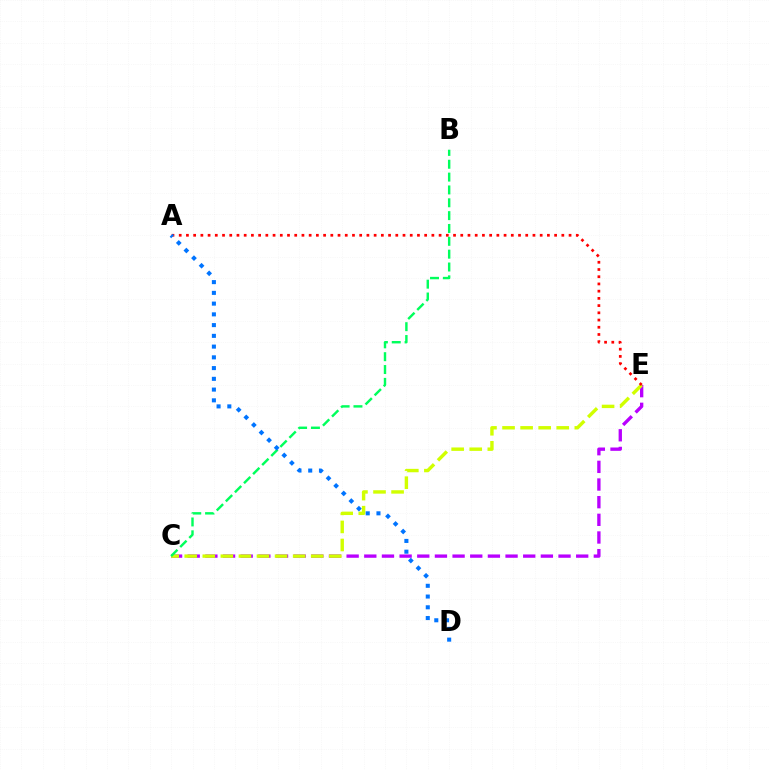{('C', 'E'): [{'color': '#b900ff', 'line_style': 'dashed', 'thickness': 2.4}, {'color': '#d1ff00', 'line_style': 'dashed', 'thickness': 2.45}], ('A', 'E'): [{'color': '#ff0000', 'line_style': 'dotted', 'thickness': 1.96}], ('B', 'C'): [{'color': '#00ff5c', 'line_style': 'dashed', 'thickness': 1.75}], ('A', 'D'): [{'color': '#0074ff', 'line_style': 'dotted', 'thickness': 2.92}]}